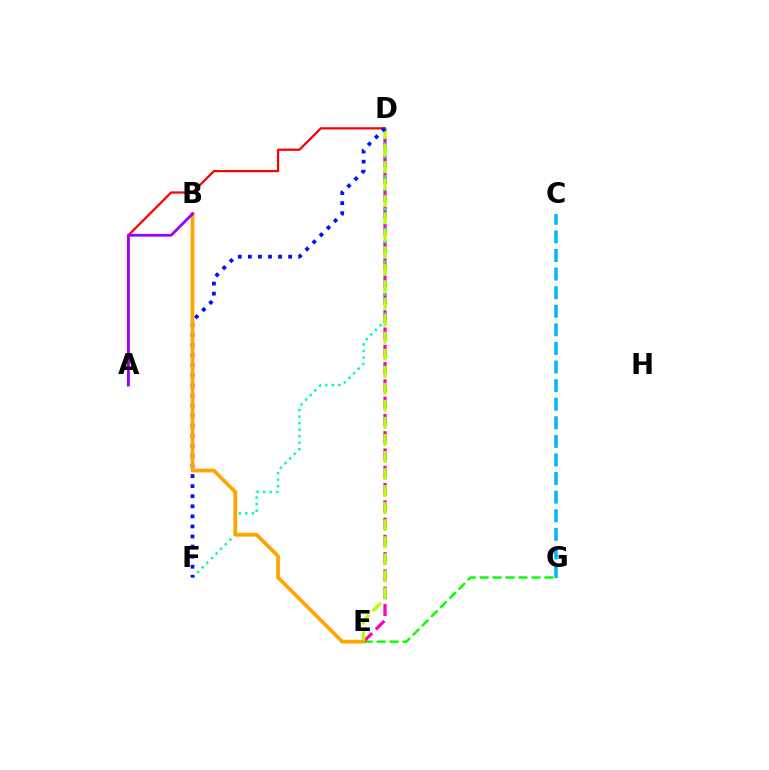{('E', 'G'): [{'color': '#08ff00', 'line_style': 'dashed', 'thickness': 1.76}], ('D', 'E'): [{'color': '#ff00bd', 'line_style': 'dashed', 'thickness': 2.35}, {'color': '#b3ff00', 'line_style': 'dashed', 'thickness': 2.32}], ('C', 'G'): [{'color': '#00b5ff', 'line_style': 'dashed', 'thickness': 2.53}], ('A', 'D'): [{'color': '#ff0000', 'line_style': 'solid', 'thickness': 1.62}], ('D', 'F'): [{'color': '#00ff9d', 'line_style': 'dotted', 'thickness': 1.78}, {'color': '#0010ff', 'line_style': 'dotted', 'thickness': 2.74}], ('B', 'E'): [{'color': '#ffa500', 'line_style': 'solid', 'thickness': 2.7}], ('A', 'B'): [{'color': '#9b00ff', 'line_style': 'solid', 'thickness': 2.0}]}